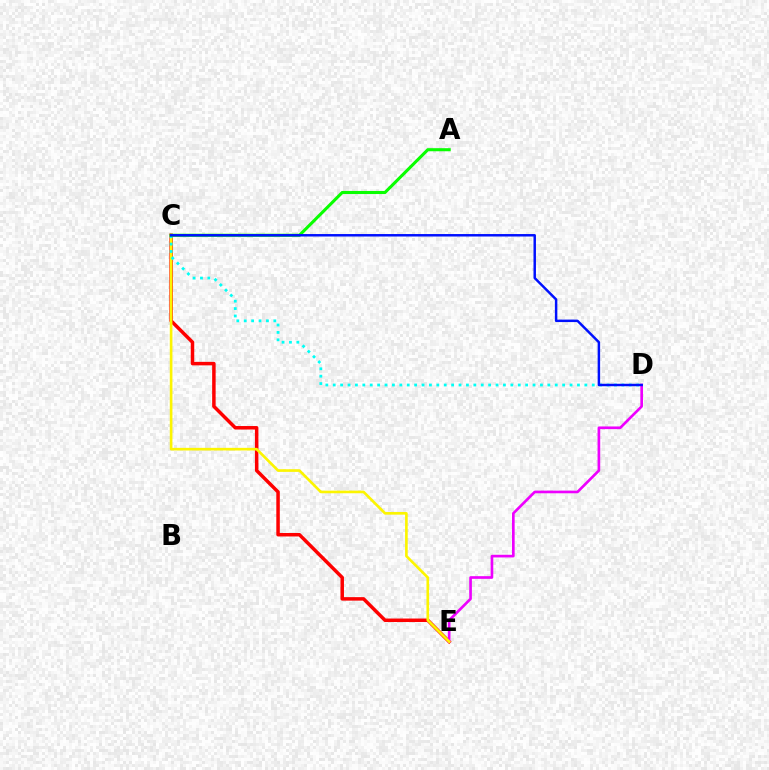{('C', 'E'): [{'color': '#ff0000', 'line_style': 'solid', 'thickness': 2.51}, {'color': '#fcf500', 'line_style': 'solid', 'thickness': 1.9}], ('D', 'E'): [{'color': '#ee00ff', 'line_style': 'solid', 'thickness': 1.92}], ('C', 'D'): [{'color': '#00fff6', 'line_style': 'dotted', 'thickness': 2.01}, {'color': '#0010ff', 'line_style': 'solid', 'thickness': 1.78}], ('A', 'C'): [{'color': '#08ff00', 'line_style': 'solid', 'thickness': 2.22}]}